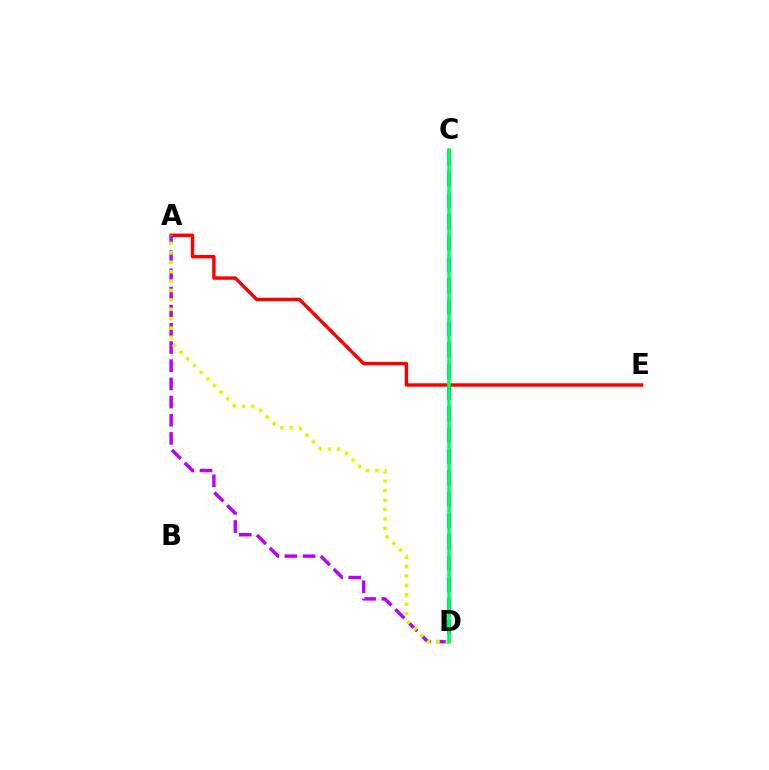{('A', 'E'): [{'color': '#ff0000', 'line_style': 'solid', 'thickness': 2.46}], ('C', 'D'): [{'color': '#0074ff', 'line_style': 'dashed', 'thickness': 2.9}, {'color': '#00ff5c', 'line_style': 'solid', 'thickness': 2.59}], ('A', 'D'): [{'color': '#b900ff', 'line_style': 'dashed', 'thickness': 2.47}, {'color': '#d1ff00', 'line_style': 'dotted', 'thickness': 2.56}]}